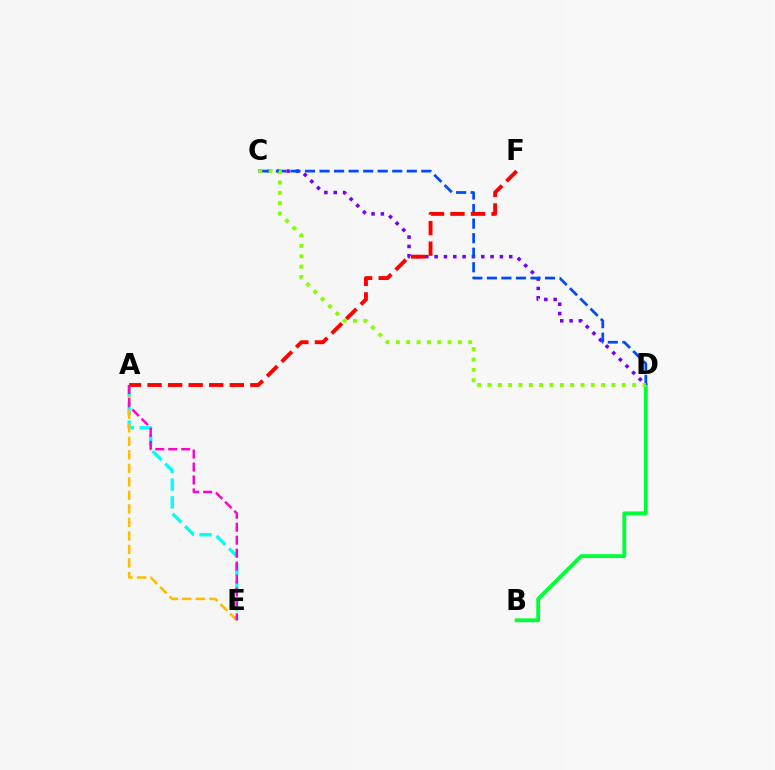{('A', 'E'): [{'color': '#00fff6', 'line_style': 'dashed', 'thickness': 2.41}, {'color': '#ffbd00', 'line_style': 'dashed', 'thickness': 1.84}, {'color': '#ff00cf', 'line_style': 'dashed', 'thickness': 1.76}], ('C', 'D'): [{'color': '#7200ff', 'line_style': 'dotted', 'thickness': 2.53}, {'color': '#004bff', 'line_style': 'dashed', 'thickness': 1.98}, {'color': '#84ff00', 'line_style': 'dotted', 'thickness': 2.81}], ('B', 'D'): [{'color': '#00ff39', 'line_style': 'solid', 'thickness': 2.77}], ('A', 'F'): [{'color': '#ff0000', 'line_style': 'dashed', 'thickness': 2.79}]}